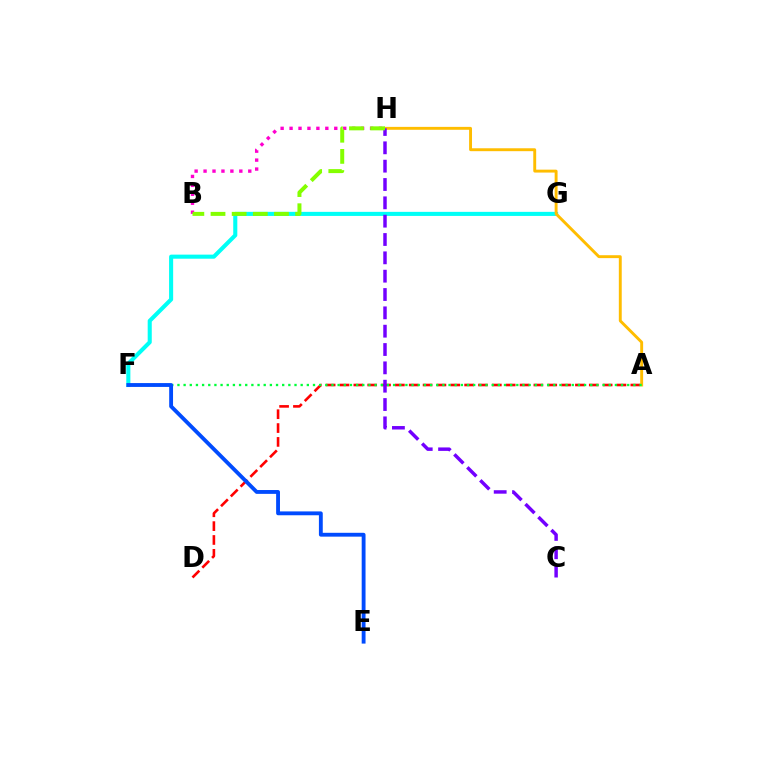{('F', 'G'): [{'color': '#00fff6', 'line_style': 'solid', 'thickness': 2.94}], ('A', 'H'): [{'color': '#ffbd00', 'line_style': 'solid', 'thickness': 2.09}], ('B', 'H'): [{'color': '#ff00cf', 'line_style': 'dotted', 'thickness': 2.43}, {'color': '#84ff00', 'line_style': 'dashed', 'thickness': 2.87}], ('A', 'D'): [{'color': '#ff0000', 'line_style': 'dashed', 'thickness': 1.88}], ('A', 'F'): [{'color': '#00ff39', 'line_style': 'dotted', 'thickness': 1.67}], ('C', 'H'): [{'color': '#7200ff', 'line_style': 'dashed', 'thickness': 2.49}], ('E', 'F'): [{'color': '#004bff', 'line_style': 'solid', 'thickness': 2.77}]}